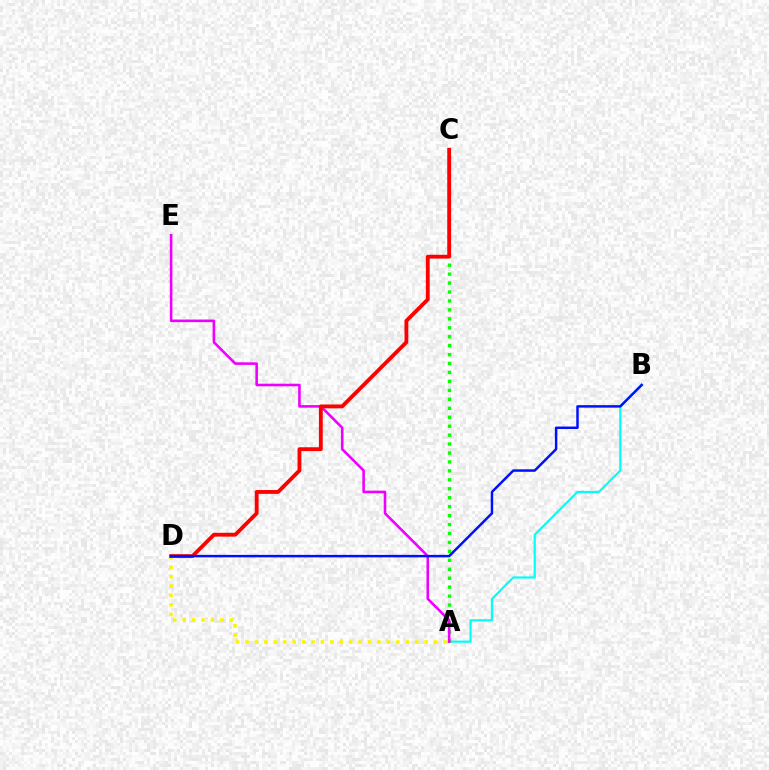{('A', 'B'): [{'color': '#00fff6', 'line_style': 'solid', 'thickness': 1.56}], ('A', 'C'): [{'color': '#08ff00', 'line_style': 'dotted', 'thickness': 2.43}], ('A', 'E'): [{'color': '#ee00ff', 'line_style': 'solid', 'thickness': 1.86}], ('A', 'D'): [{'color': '#fcf500', 'line_style': 'dotted', 'thickness': 2.56}], ('C', 'D'): [{'color': '#ff0000', 'line_style': 'solid', 'thickness': 2.76}], ('B', 'D'): [{'color': '#0010ff', 'line_style': 'solid', 'thickness': 1.79}]}